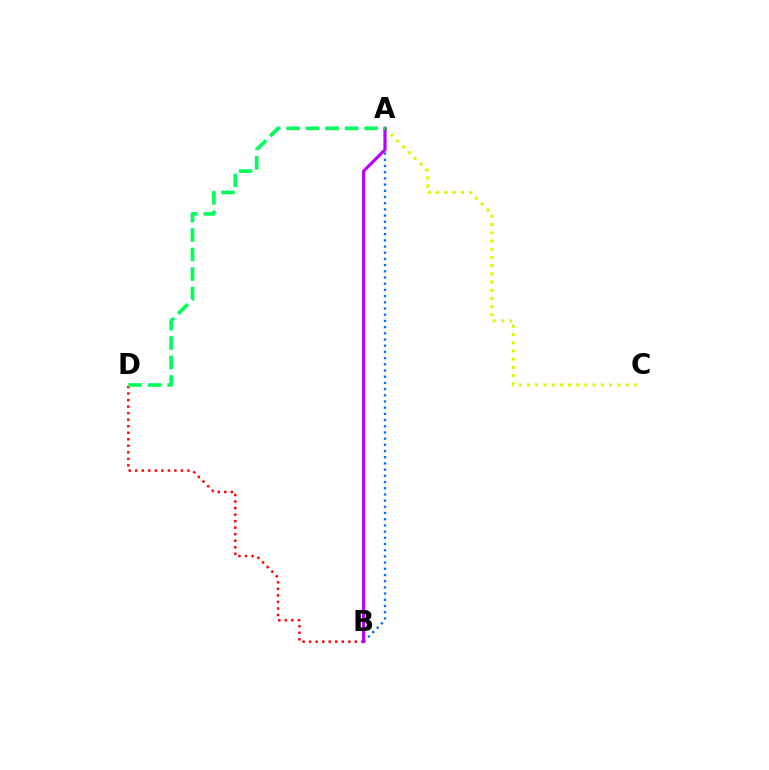{('A', 'B'): [{'color': '#0074ff', 'line_style': 'dotted', 'thickness': 1.68}, {'color': '#b900ff', 'line_style': 'solid', 'thickness': 2.26}], ('A', 'C'): [{'color': '#d1ff00', 'line_style': 'dotted', 'thickness': 2.23}], ('B', 'D'): [{'color': '#ff0000', 'line_style': 'dotted', 'thickness': 1.77}], ('A', 'D'): [{'color': '#00ff5c', 'line_style': 'dashed', 'thickness': 2.65}]}